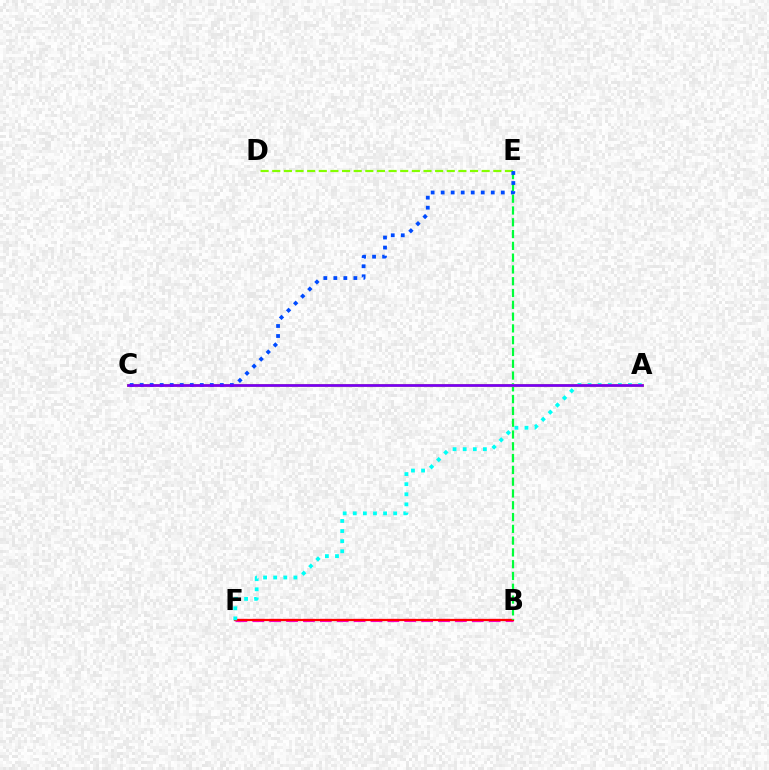{('B', 'F'): [{'color': '#ff00cf', 'line_style': 'dashed', 'thickness': 2.29}, {'color': '#ff0000', 'line_style': 'solid', 'thickness': 1.61}], ('D', 'E'): [{'color': '#84ff00', 'line_style': 'dashed', 'thickness': 1.58}], ('A', 'F'): [{'color': '#00fff6', 'line_style': 'dotted', 'thickness': 2.74}], ('B', 'E'): [{'color': '#00ff39', 'line_style': 'dashed', 'thickness': 1.6}], ('A', 'C'): [{'color': '#ffbd00', 'line_style': 'solid', 'thickness': 2.18}, {'color': '#7200ff', 'line_style': 'solid', 'thickness': 1.93}], ('C', 'E'): [{'color': '#004bff', 'line_style': 'dotted', 'thickness': 2.72}]}